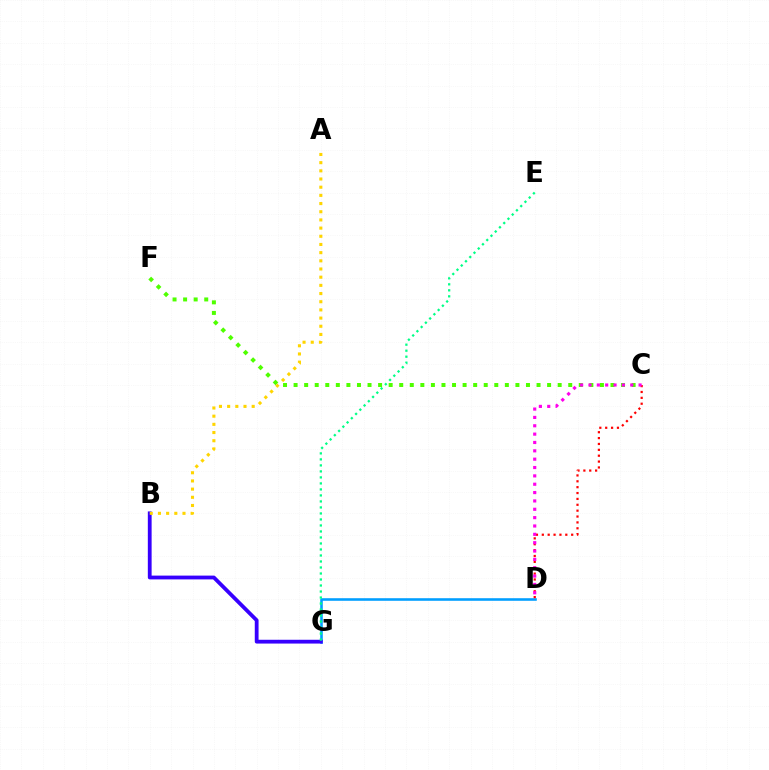{('D', 'G'): [{'color': '#009eff', 'line_style': 'solid', 'thickness': 1.86}], ('C', 'F'): [{'color': '#4fff00', 'line_style': 'dotted', 'thickness': 2.87}], ('B', 'G'): [{'color': '#3700ff', 'line_style': 'solid', 'thickness': 2.73}], ('E', 'G'): [{'color': '#00ff86', 'line_style': 'dotted', 'thickness': 1.63}], ('C', 'D'): [{'color': '#ff0000', 'line_style': 'dotted', 'thickness': 1.6}, {'color': '#ff00ed', 'line_style': 'dotted', 'thickness': 2.27}], ('A', 'B'): [{'color': '#ffd500', 'line_style': 'dotted', 'thickness': 2.22}]}